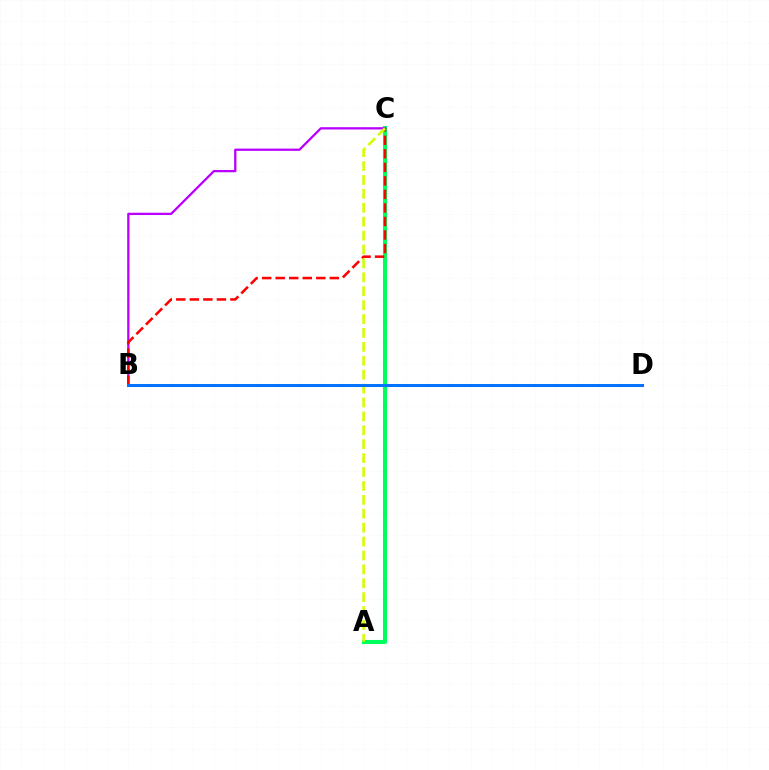{('A', 'C'): [{'color': '#00ff5c', 'line_style': 'solid', 'thickness': 2.93}, {'color': '#d1ff00', 'line_style': 'dashed', 'thickness': 1.89}], ('B', 'C'): [{'color': '#b900ff', 'line_style': 'solid', 'thickness': 1.65}, {'color': '#ff0000', 'line_style': 'dashed', 'thickness': 1.84}], ('B', 'D'): [{'color': '#0074ff', 'line_style': 'solid', 'thickness': 2.18}]}